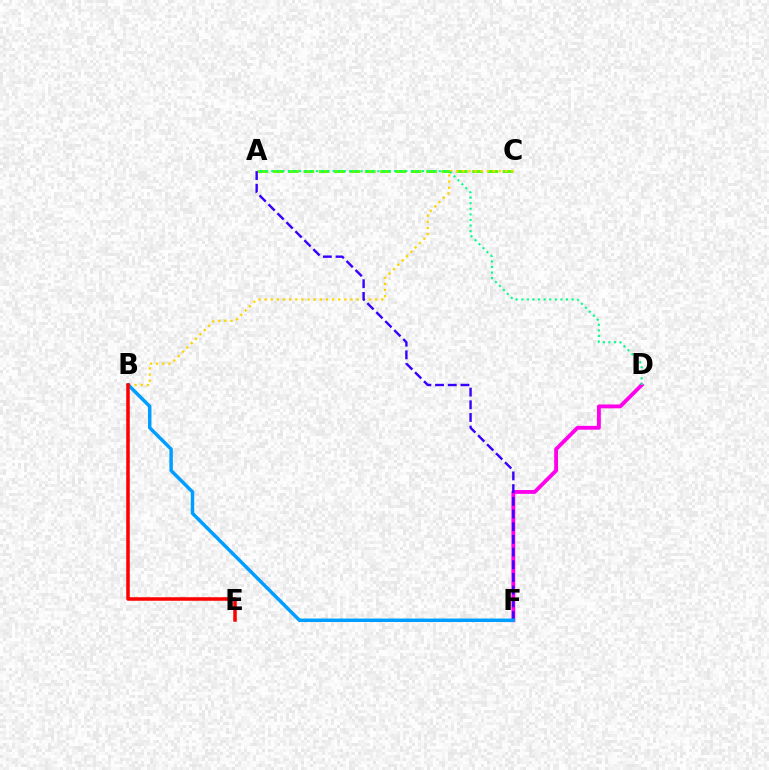{('A', 'C'): [{'color': '#4fff00', 'line_style': 'dashed', 'thickness': 2.08}], ('D', 'F'): [{'color': '#ff00ed', 'line_style': 'solid', 'thickness': 2.76}], ('B', 'C'): [{'color': '#ffd500', 'line_style': 'dotted', 'thickness': 1.67}], ('A', 'F'): [{'color': '#3700ff', 'line_style': 'dashed', 'thickness': 1.72}], ('B', 'F'): [{'color': '#009eff', 'line_style': 'solid', 'thickness': 2.5}], ('B', 'E'): [{'color': '#ff0000', 'line_style': 'solid', 'thickness': 2.54}], ('A', 'D'): [{'color': '#00ff86', 'line_style': 'dotted', 'thickness': 1.52}]}